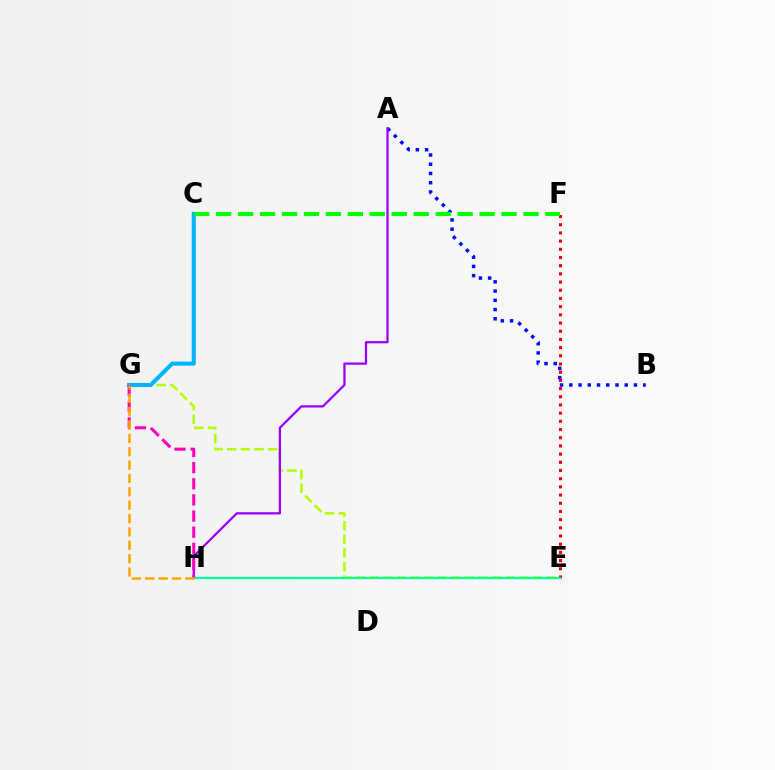{('E', 'F'): [{'color': '#ff0000', 'line_style': 'dotted', 'thickness': 2.23}], ('E', 'G'): [{'color': '#b3ff00', 'line_style': 'dashed', 'thickness': 1.85}], ('C', 'G'): [{'color': '#00b5ff', 'line_style': 'solid', 'thickness': 2.93}], ('A', 'B'): [{'color': '#0010ff', 'line_style': 'dotted', 'thickness': 2.51}], ('A', 'H'): [{'color': '#9b00ff', 'line_style': 'solid', 'thickness': 1.63}], ('E', 'H'): [{'color': '#00ff9d', 'line_style': 'solid', 'thickness': 1.62}], ('G', 'H'): [{'color': '#ff00bd', 'line_style': 'dashed', 'thickness': 2.19}, {'color': '#ffa500', 'line_style': 'dashed', 'thickness': 1.82}], ('C', 'F'): [{'color': '#08ff00', 'line_style': 'dashed', 'thickness': 2.98}]}